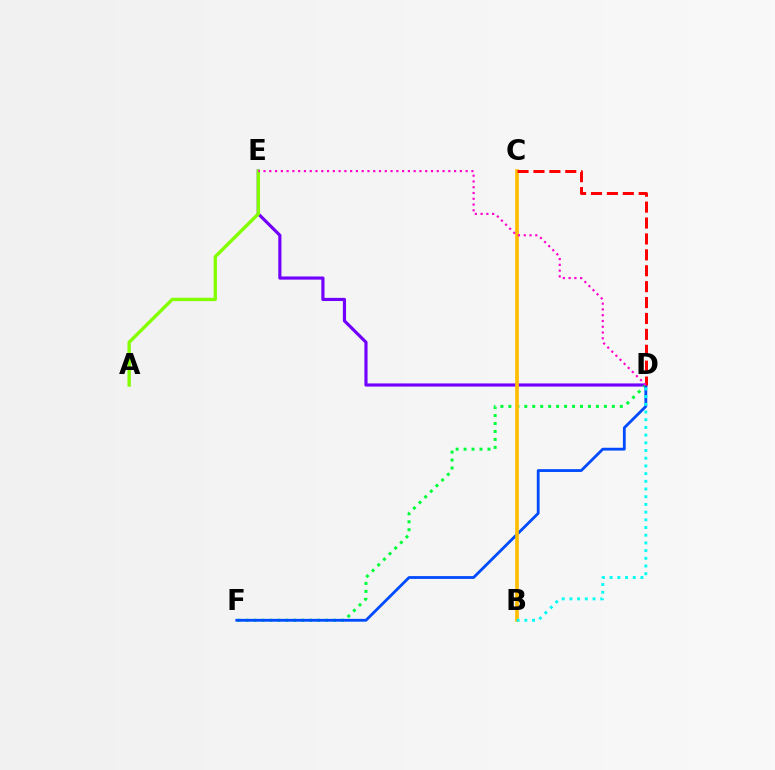{('D', 'E'): [{'color': '#7200ff', 'line_style': 'solid', 'thickness': 2.27}, {'color': '#ff00cf', 'line_style': 'dotted', 'thickness': 1.57}], ('A', 'E'): [{'color': '#84ff00', 'line_style': 'solid', 'thickness': 2.42}], ('D', 'F'): [{'color': '#00ff39', 'line_style': 'dotted', 'thickness': 2.16}, {'color': '#004bff', 'line_style': 'solid', 'thickness': 2.02}], ('B', 'C'): [{'color': '#ffbd00', 'line_style': 'solid', 'thickness': 2.62}], ('B', 'D'): [{'color': '#00fff6', 'line_style': 'dotted', 'thickness': 2.09}], ('C', 'D'): [{'color': '#ff0000', 'line_style': 'dashed', 'thickness': 2.16}]}